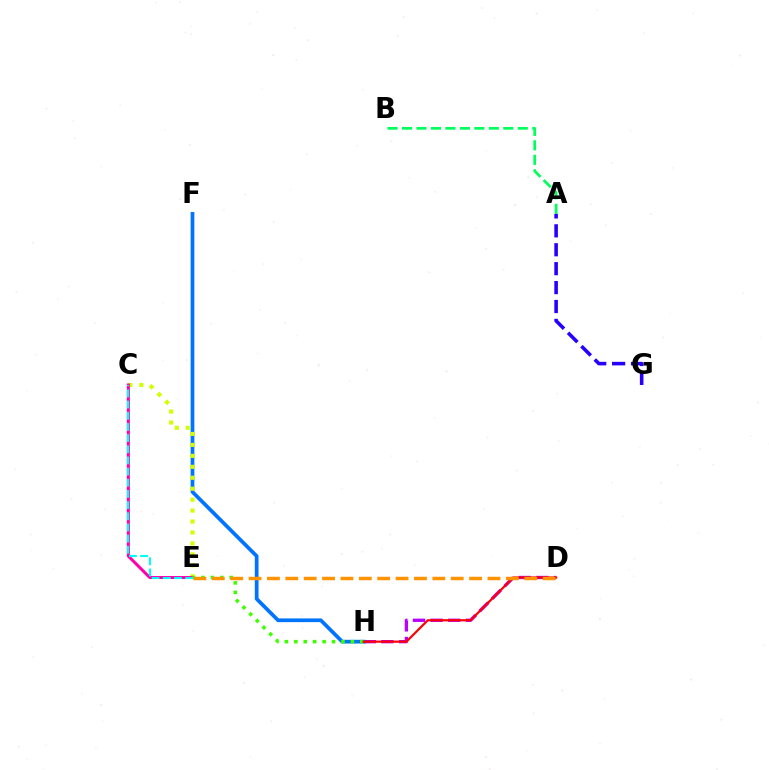{('A', 'B'): [{'color': '#00ff5c', 'line_style': 'dashed', 'thickness': 1.97}], ('D', 'H'): [{'color': '#b900ff', 'line_style': 'dashed', 'thickness': 2.4}, {'color': '#ff0000', 'line_style': 'solid', 'thickness': 1.57}], ('F', 'H'): [{'color': '#0074ff', 'line_style': 'solid', 'thickness': 2.68}], ('C', 'E'): [{'color': '#d1ff00', 'line_style': 'dotted', 'thickness': 2.97}, {'color': '#ff00ac', 'line_style': 'solid', 'thickness': 2.18}, {'color': '#00fff6', 'line_style': 'dashed', 'thickness': 1.52}], ('A', 'G'): [{'color': '#2500ff', 'line_style': 'dashed', 'thickness': 2.57}], ('E', 'H'): [{'color': '#3dff00', 'line_style': 'dotted', 'thickness': 2.56}], ('D', 'E'): [{'color': '#ff9400', 'line_style': 'dashed', 'thickness': 2.5}]}